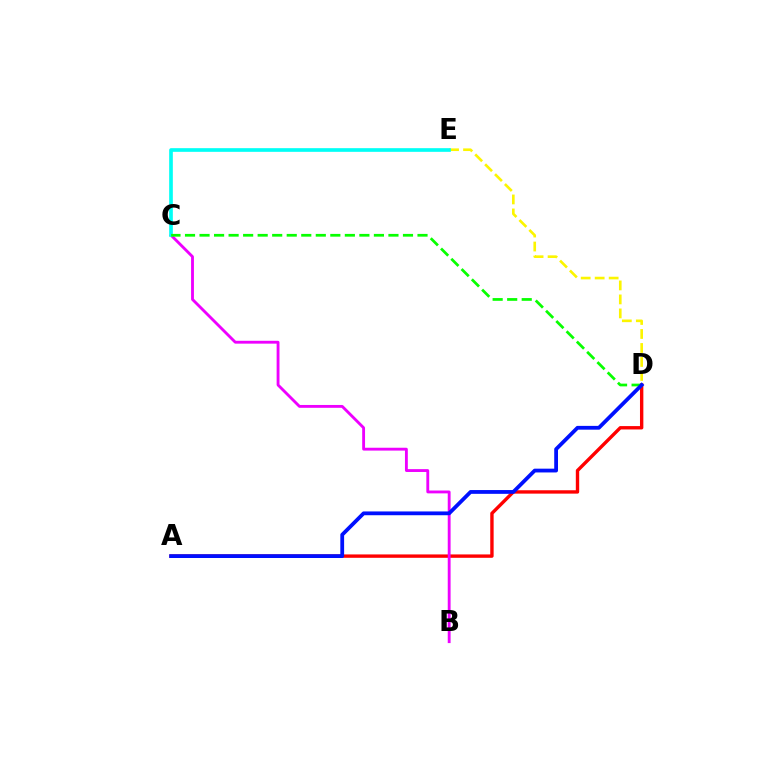{('A', 'D'): [{'color': '#ff0000', 'line_style': 'solid', 'thickness': 2.43}, {'color': '#0010ff', 'line_style': 'solid', 'thickness': 2.73}], ('D', 'E'): [{'color': '#fcf500', 'line_style': 'dashed', 'thickness': 1.9}], ('B', 'C'): [{'color': '#ee00ff', 'line_style': 'solid', 'thickness': 2.05}], ('C', 'E'): [{'color': '#00fff6', 'line_style': 'solid', 'thickness': 2.64}], ('C', 'D'): [{'color': '#08ff00', 'line_style': 'dashed', 'thickness': 1.97}]}